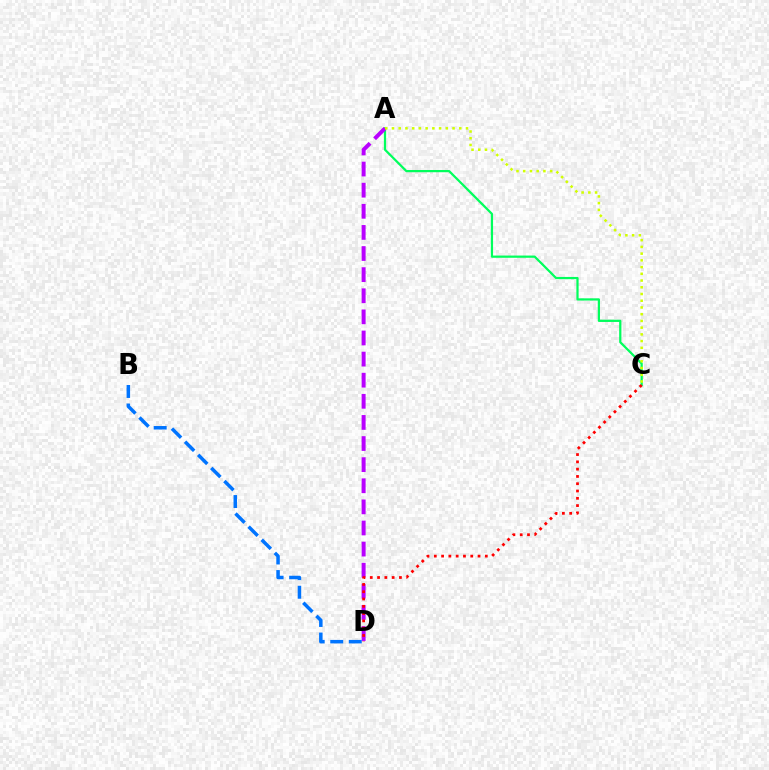{('A', 'C'): [{'color': '#00ff5c', 'line_style': 'solid', 'thickness': 1.61}, {'color': '#d1ff00', 'line_style': 'dotted', 'thickness': 1.83}], ('A', 'D'): [{'color': '#b900ff', 'line_style': 'dashed', 'thickness': 2.87}], ('B', 'D'): [{'color': '#0074ff', 'line_style': 'dashed', 'thickness': 2.52}], ('C', 'D'): [{'color': '#ff0000', 'line_style': 'dotted', 'thickness': 1.98}]}